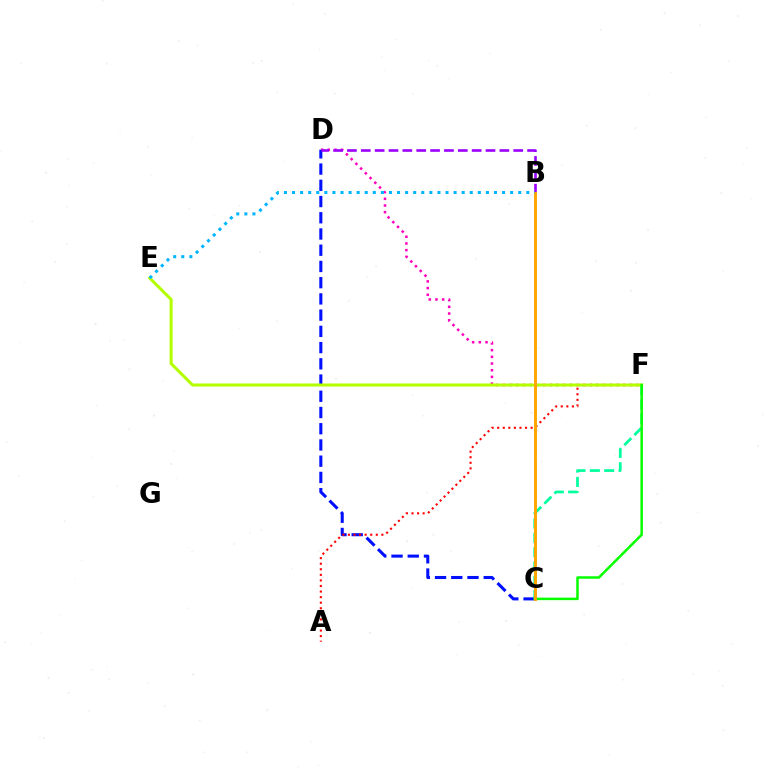{('D', 'F'): [{'color': '#ff00bd', 'line_style': 'dotted', 'thickness': 1.82}], ('C', 'D'): [{'color': '#0010ff', 'line_style': 'dashed', 'thickness': 2.2}], ('A', 'F'): [{'color': '#ff0000', 'line_style': 'dotted', 'thickness': 1.51}], ('C', 'F'): [{'color': '#00ff9d', 'line_style': 'dashed', 'thickness': 1.95}, {'color': '#08ff00', 'line_style': 'solid', 'thickness': 1.81}], ('B', 'D'): [{'color': '#9b00ff', 'line_style': 'dashed', 'thickness': 1.88}], ('E', 'F'): [{'color': '#b3ff00', 'line_style': 'solid', 'thickness': 2.18}], ('B', 'C'): [{'color': '#ffa500', 'line_style': 'solid', 'thickness': 2.11}], ('B', 'E'): [{'color': '#00b5ff', 'line_style': 'dotted', 'thickness': 2.19}]}